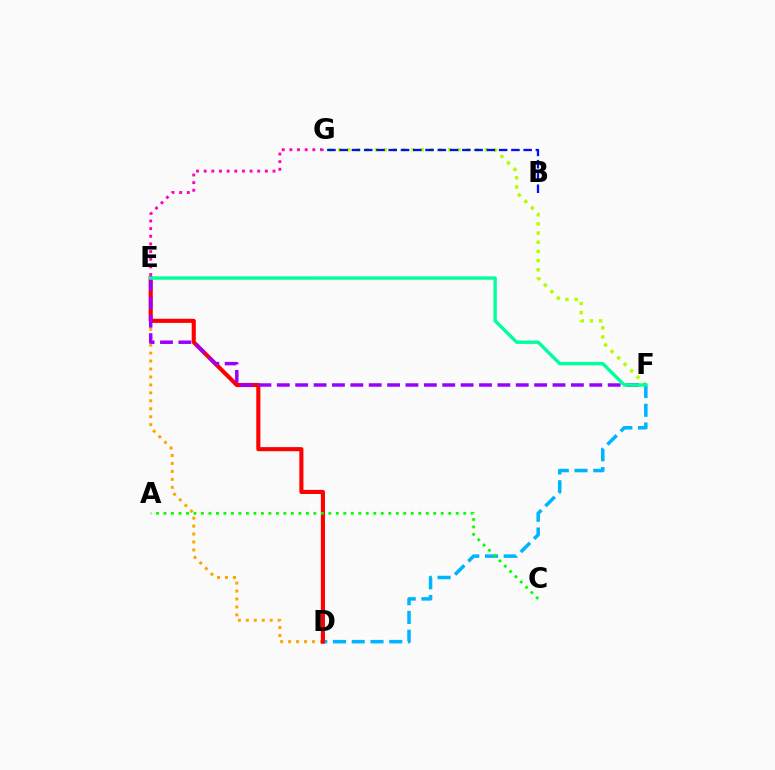{('F', 'G'): [{'color': '#b3ff00', 'line_style': 'dotted', 'thickness': 2.49}], ('D', 'E'): [{'color': '#ffa500', 'line_style': 'dotted', 'thickness': 2.16}, {'color': '#ff0000', 'line_style': 'solid', 'thickness': 2.96}], ('E', 'G'): [{'color': '#ff00bd', 'line_style': 'dotted', 'thickness': 2.08}], ('D', 'F'): [{'color': '#00b5ff', 'line_style': 'dashed', 'thickness': 2.55}], ('B', 'G'): [{'color': '#0010ff', 'line_style': 'dashed', 'thickness': 1.67}], ('A', 'C'): [{'color': '#08ff00', 'line_style': 'dotted', 'thickness': 2.04}], ('E', 'F'): [{'color': '#9b00ff', 'line_style': 'dashed', 'thickness': 2.5}, {'color': '#00ff9d', 'line_style': 'solid', 'thickness': 2.44}]}